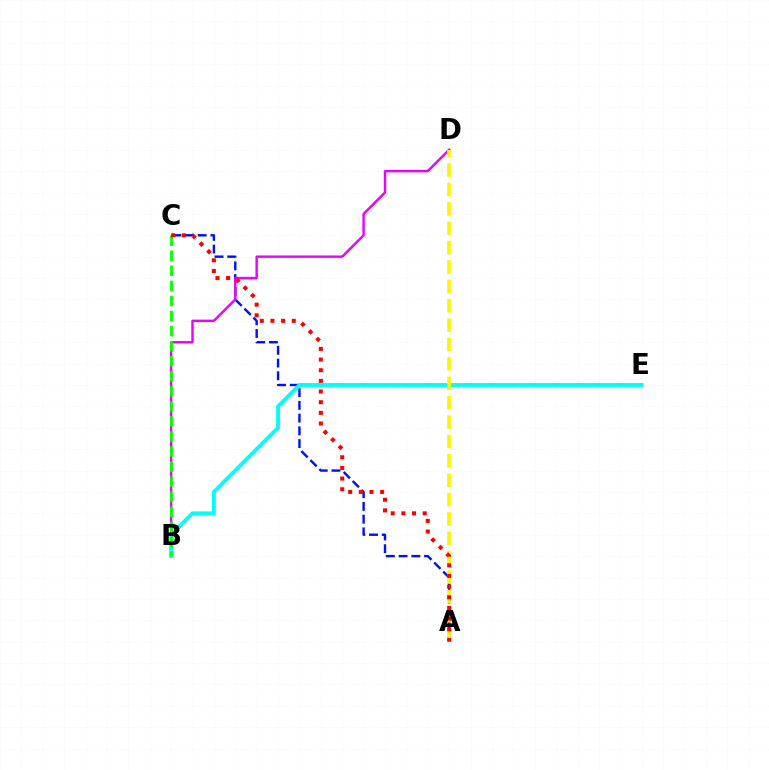{('A', 'C'): [{'color': '#0010ff', 'line_style': 'dashed', 'thickness': 1.73}, {'color': '#ff0000', 'line_style': 'dotted', 'thickness': 2.9}], ('B', 'D'): [{'color': '#ee00ff', 'line_style': 'solid', 'thickness': 1.75}], ('B', 'E'): [{'color': '#00fff6', 'line_style': 'solid', 'thickness': 2.79}], ('A', 'D'): [{'color': '#fcf500', 'line_style': 'dashed', 'thickness': 2.63}], ('B', 'C'): [{'color': '#08ff00', 'line_style': 'dashed', 'thickness': 2.05}]}